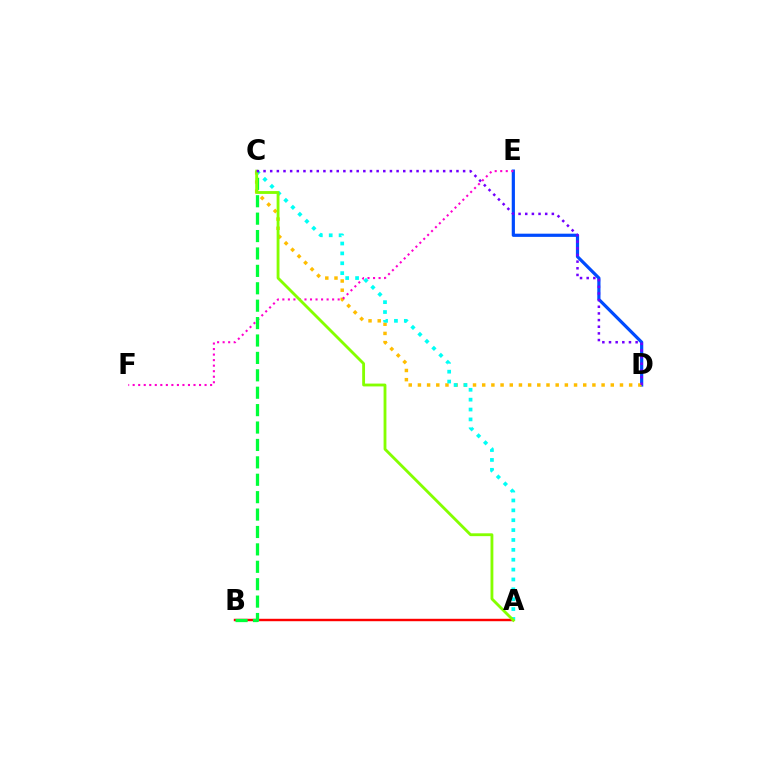{('D', 'E'): [{'color': '#004bff', 'line_style': 'solid', 'thickness': 2.3}], ('C', 'D'): [{'color': '#ffbd00', 'line_style': 'dotted', 'thickness': 2.5}, {'color': '#7200ff', 'line_style': 'dotted', 'thickness': 1.81}], ('E', 'F'): [{'color': '#ff00cf', 'line_style': 'dotted', 'thickness': 1.5}], ('A', 'B'): [{'color': '#ff0000', 'line_style': 'solid', 'thickness': 1.74}], ('A', 'C'): [{'color': '#00fff6', 'line_style': 'dotted', 'thickness': 2.68}, {'color': '#84ff00', 'line_style': 'solid', 'thickness': 2.04}], ('B', 'C'): [{'color': '#00ff39', 'line_style': 'dashed', 'thickness': 2.36}]}